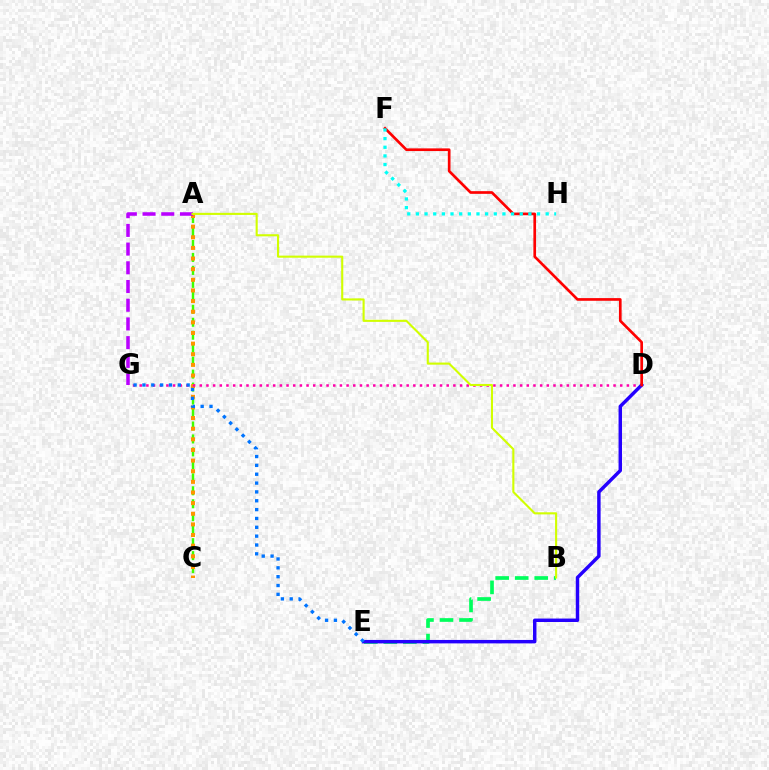{('A', 'C'): [{'color': '#3dff00', 'line_style': 'dashed', 'thickness': 1.76}, {'color': '#ff9400', 'line_style': 'dotted', 'thickness': 2.89}], ('B', 'E'): [{'color': '#00ff5c', 'line_style': 'dashed', 'thickness': 2.65}], ('A', 'G'): [{'color': '#b900ff', 'line_style': 'dashed', 'thickness': 2.54}], ('D', 'G'): [{'color': '#ff00ac', 'line_style': 'dotted', 'thickness': 1.81}], ('A', 'B'): [{'color': '#d1ff00', 'line_style': 'solid', 'thickness': 1.51}], ('D', 'E'): [{'color': '#2500ff', 'line_style': 'solid', 'thickness': 2.48}], ('D', 'F'): [{'color': '#ff0000', 'line_style': 'solid', 'thickness': 1.93}], ('F', 'H'): [{'color': '#00fff6', 'line_style': 'dotted', 'thickness': 2.35}], ('E', 'G'): [{'color': '#0074ff', 'line_style': 'dotted', 'thickness': 2.4}]}